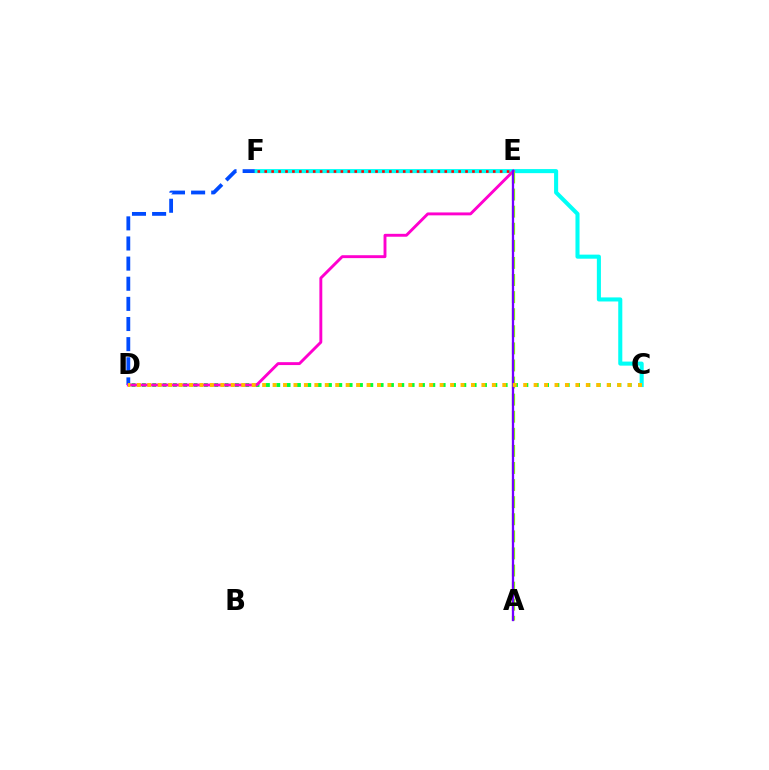{('D', 'F'): [{'color': '#004bff', 'line_style': 'dashed', 'thickness': 2.73}], ('C', 'F'): [{'color': '#00fff6', 'line_style': 'solid', 'thickness': 2.93}], ('E', 'F'): [{'color': '#ff0000', 'line_style': 'dotted', 'thickness': 1.88}], ('C', 'D'): [{'color': '#00ff39', 'line_style': 'dotted', 'thickness': 2.81}, {'color': '#ffbd00', 'line_style': 'dotted', 'thickness': 2.84}], ('D', 'E'): [{'color': '#ff00cf', 'line_style': 'solid', 'thickness': 2.09}], ('A', 'E'): [{'color': '#84ff00', 'line_style': 'dashed', 'thickness': 2.32}, {'color': '#7200ff', 'line_style': 'solid', 'thickness': 1.66}]}